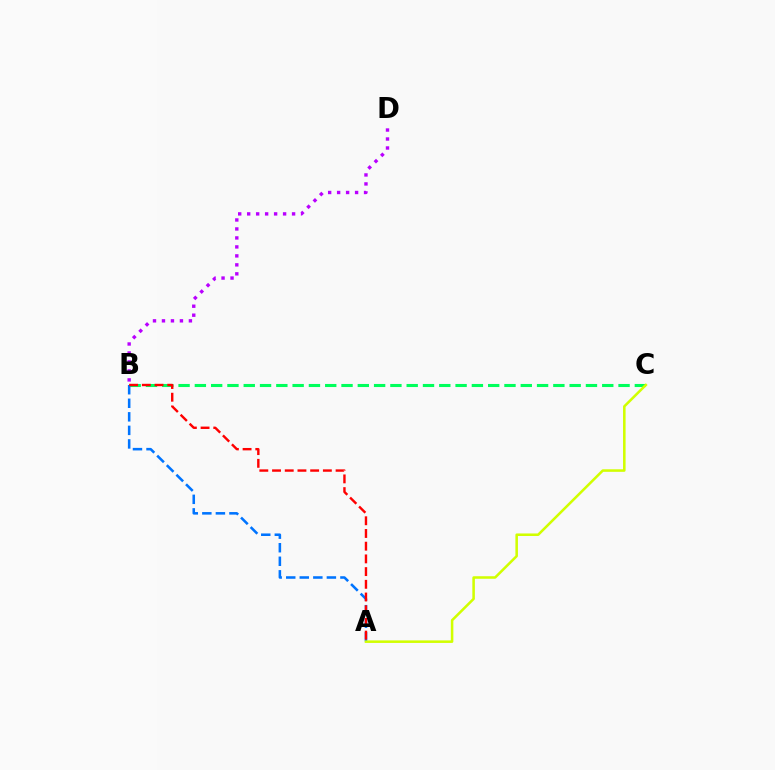{('B', 'C'): [{'color': '#00ff5c', 'line_style': 'dashed', 'thickness': 2.21}], ('A', 'B'): [{'color': '#0074ff', 'line_style': 'dashed', 'thickness': 1.84}, {'color': '#ff0000', 'line_style': 'dashed', 'thickness': 1.73}], ('A', 'C'): [{'color': '#d1ff00', 'line_style': 'solid', 'thickness': 1.83}], ('B', 'D'): [{'color': '#b900ff', 'line_style': 'dotted', 'thickness': 2.44}]}